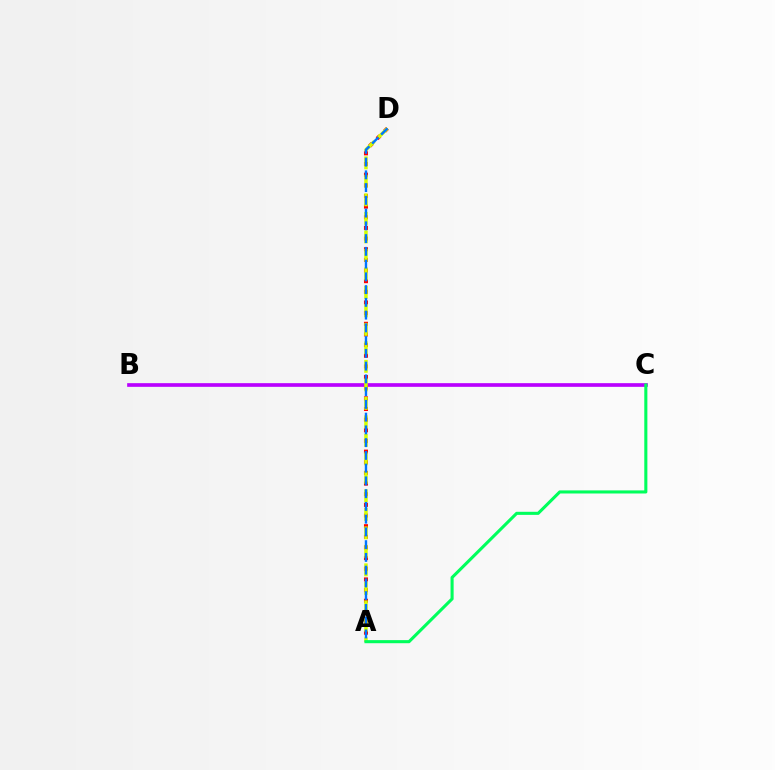{('B', 'C'): [{'color': '#b900ff', 'line_style': 'solid', 'thickness': 2.64}], ('A', 'D'): [{'color': '#ff0000', 'line_style': 'dotted', 'thickness': 2.89}, {'color': '#d1ff00', 'line_style': 'dashed', 'thickness': 2.51}, {'color': '#0074ff', 'line_style': 'dashed', 'thickness': 1.73}], ('A', 'C'): [{'color': '#00ff5c', 'line_style': 'solid', 'thickness': 2.22}]}